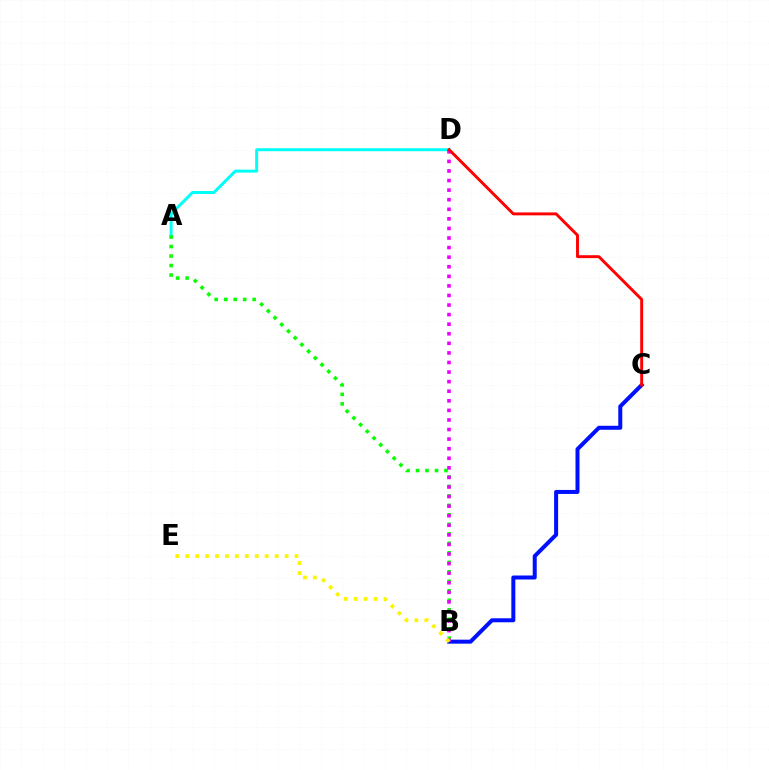{('A', 'D'): [{'color': '#00fff6', 'line_style': 'solid', 'thickness': 2.14}], ('A', 'B'): [{'color': '#08ff00', 'line_style': 'dotted', 'thickness': 2.58}], ('B', 'C'): [{'color': '#0010ff', 'line_style': 'solid', 'thickness': 2.88}], ('B', 'D'): [{'color': '#ee00ff', 'line_style': 'dotted', 'thickness': 2.6}], ('B', 'E'): [{'color': '#fcf500', 'line_style': 'dotted', 'thickness': 2.7}], ('C', 'D'): [{'color': '#ff0000', 'line_style': 'solid', 'thickness': 2.1}]}